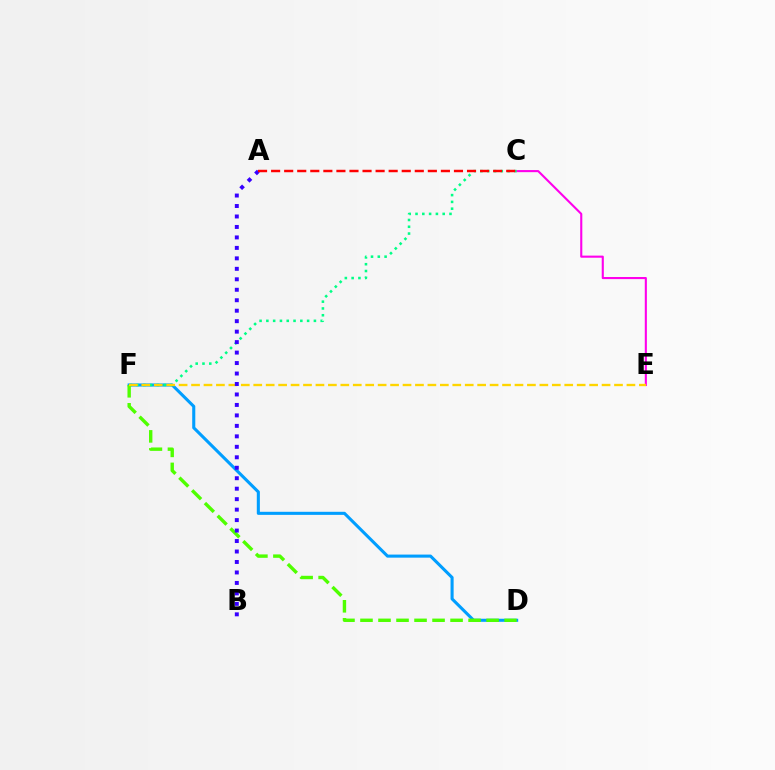{('C', 'E'): [{'color': '#ff00ed', 'line_style': 'solid', 'thickness': 1.52}], ('D', 'F'): [{'color': '#009eff', 'line_style': 'solid', 'thickness': 2.22}, {'color': '#4fff00', 'line_style': 'dashed', 'thickness': 2.45}], ('C', 'F'): [{'color': '#00ff86', 'line_style': 'dotted', 'thickness': 1.85}], ('E', 'F'): [{'color': '#ffd500', 'line_style': 'dashed', 'thickness': 1.69}], ('A', 'B'): [{'color': '#3700ff', 'line_style': 'dotted', 'thickness': 2.84}], ('A', 'C'): [{'color': '#ff0000', 'line_style': 'dashed', 'thickness': 1.77}]}